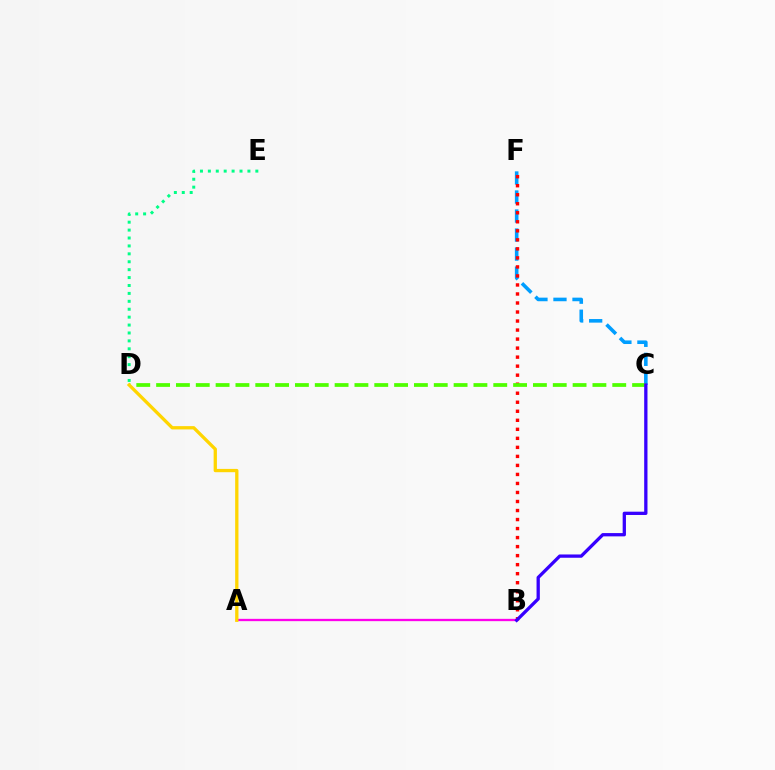{('C', 'F'): [{'color': '#009eff', 'line_style': 'dashed', 'thickness': 2.58}], ('B', 'F'): [{'color': '#ff0000', 'line_style': 'dotted', 'thickness': 2.45}], ('D', 'E'): [{'color': '#00ff86', 'line_style': 'dotted', 'thickness': 2.15}], ('A', 'B'): [{'color': '#ff00ed', 'line_style': 'solid', 'thickness': 1.66}], ('C', 'D'): [{'color': '#4fff00', 'line_style': 'dashed', 'thickness': 2.69}], ('B', 'C'): [{'color': '#3700ff', 'line_style': 'solid', 'thickness': 2.37}], ('A', 'D'): [{'color': '#ffd500', 'line_style': 'solid', 'thickness': 2.37}]}